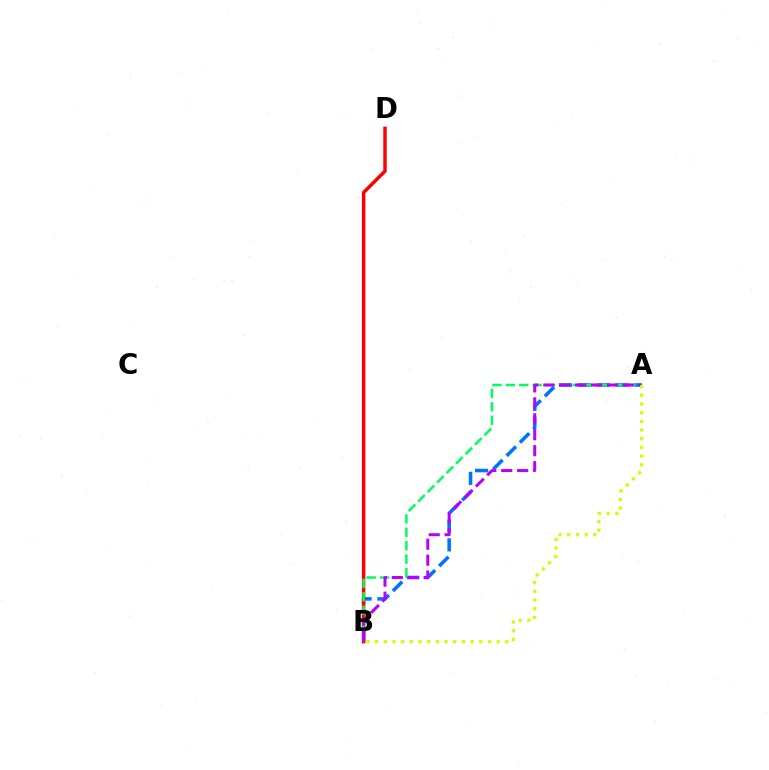{('A', 'B'): [{'color': '#0074ff', 'line_style': 'dashed', 'thickness': 2.56}, {'color': '#00ff5c', 'line_style': 'dashed', 'thickness': 1.82}, {'color': '#b900ff', 'line_style': 'dashed', 'thickness': 2.17}, {'color': '#d1ff00', 'line_style': 'dotted', 'thickness': 2.36}], ('B', 'D'): [{'color': '#ff0000', 'line_style': 'solid', 'thickness': 2.49}]}